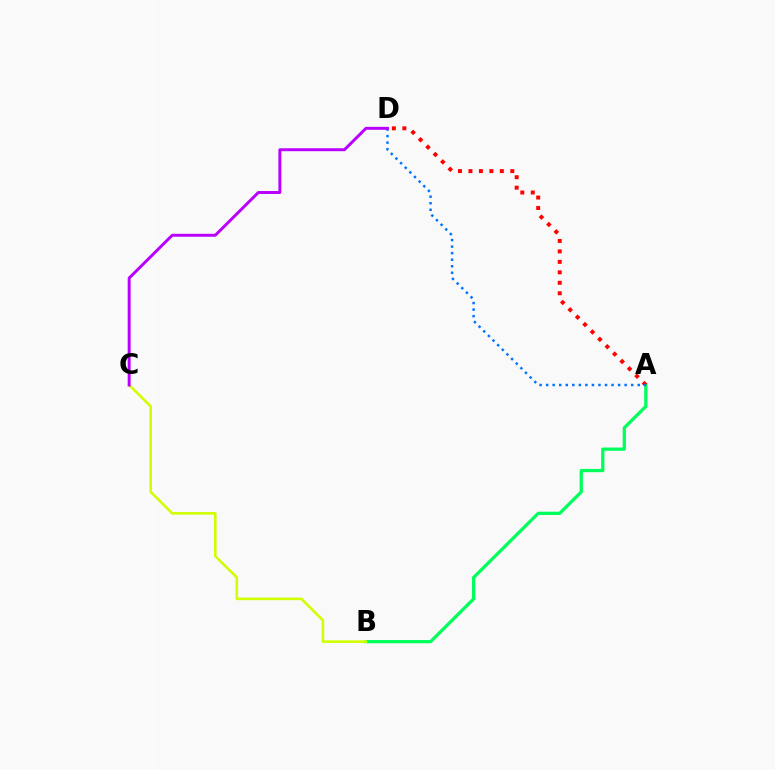{('A', 'B'): [{'color': '#00ff5c', 'line_style': 'solid', 'thickness': 2.34}], ('B', 'C'): [{'color': '#d1ff00', 'line_style': 'solid', 'thickness': 1.87}], ('A', 'D'): [{'color': '#ff0000', 'line_style': 'dotted', 'thickness': 2.84}, {'color': '#0074ff', 'line_style': 'dotted', 'thickness': 1.78}], ('C', 'D'): [{'color': '#b900ff', 'line_style': 'solid', 'thickness': 2.13}]}